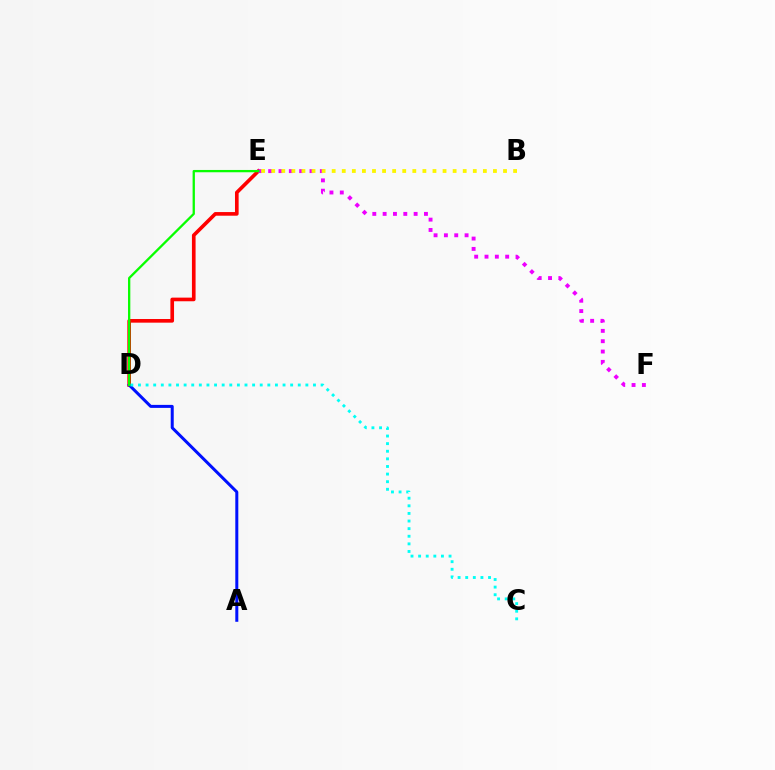{('D', 'E'): [{'color': '#ff0000', 'line_style': 'solid', 'thickness': 2.62}, {'color': '#08ff00', 'line_style': 'solid', 'thickness': 1.66}], ('A', 'D'): [{'color': '#0010ff', 'line_style': 'solid', 'thickness': 2.16}], ('E', 'F'): [{'color': '#ee00ff', 'line_style': 'dotted', 'thickness': 2.81}], ('C', 'D'): [{'color': '#00fff6', 'line_style': 'dotted', 'thickness': 2.07}], ('B', 'E'): [{'color': '#fcf500', 'line_style': 'dotted', 'thickness': 2.74}]}